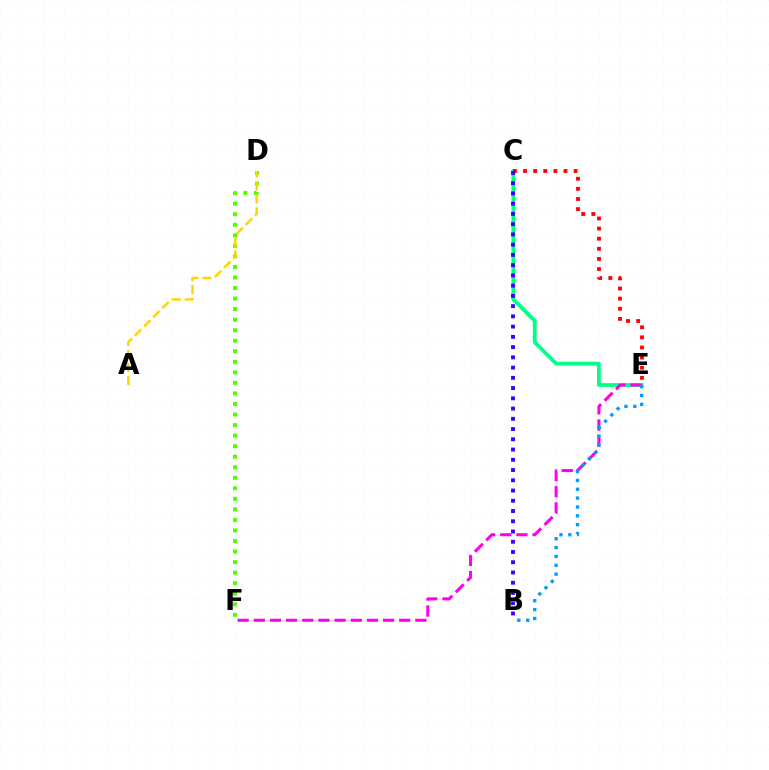{('C', 'E'): [{'color': '#00ff86', 'line_style': 'solid', 'thickness': 2.72}, {'color': '#ff0000', 'line_style': 'dotted', 'thickness': 2.75}], ('D', 'F'): [{'color': '#4fff00', 'line_style': 'dotted', 'thickness': 2.86}], ('E', 'F'): [{'color': '#ff00ed', 'line_style': 'dashed', 'thickness': 2.19}], ('B', 'E'): [{'color': '#009eff', 'line_style': 'dotted', 'thickness': 2.41}], ('A', 'D'): [{'color': '#ffd500', 'line_style': 'dashed', 'thickness': 1.76}], ('B', 'C'): [{'color': '#3700ff', 'line_style': 'dotted', 'thickness': 2.78}]}